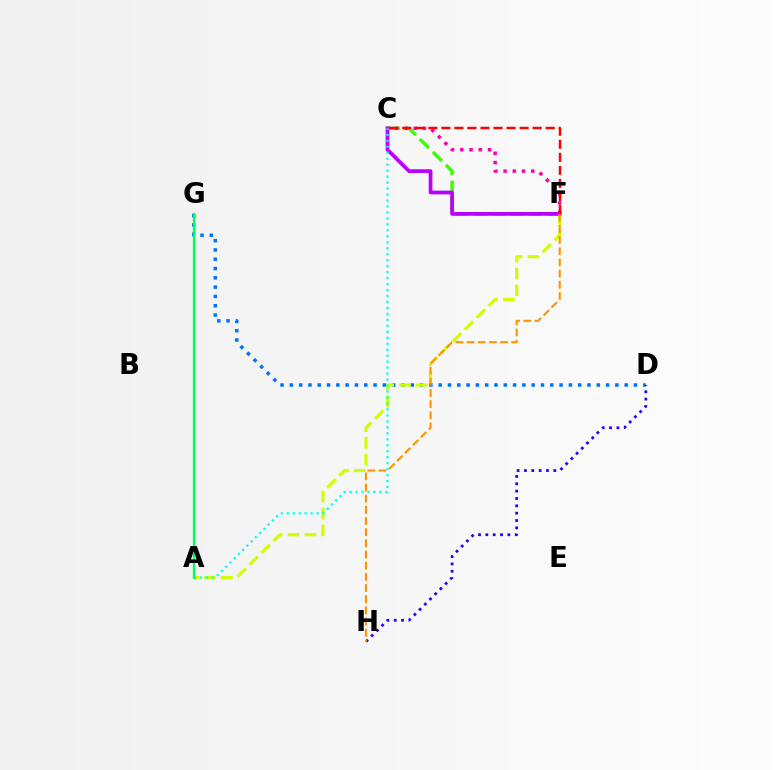{('C', 'F'): [{'color': '#3dff00', 'line_style': 'dashed', 'thickness': 2.49}, {'color': '#b900ff', 'line_style': 'solid', 'thickness': 2.69}, {'color': '#ff00ac', 'line_style': 'dotted', 'thickness': 2.51}, {'color': '#ff0000', 'line_style': 'dashed', 'thickness': 1.77}], ('D', 'G'): [{'color': '#0074ff', 'line_style': 'dotted', 'thickness': 2.53}], ('D', 'H'): [{'color': '#2500ff', 'line_style': 'dotted', 'thickness': 1.99}], ('A', 'F'): [{'color': '#d1ff00', 'line_style': 'dashed', 'thickness': 2.29}], ('F', 'H'): [{'color': '#ff9400', 'line_style': 'dashed', 'thickness': 1.52}], ('A', 'C'): [{'color': '#00fff6', 'line_style': 'dotted', 'thickness': 1.62}], ('A', 'G'): [{'color': '#00ff5c', 'line_style': 'solid', 'thickness': 1.68}]}